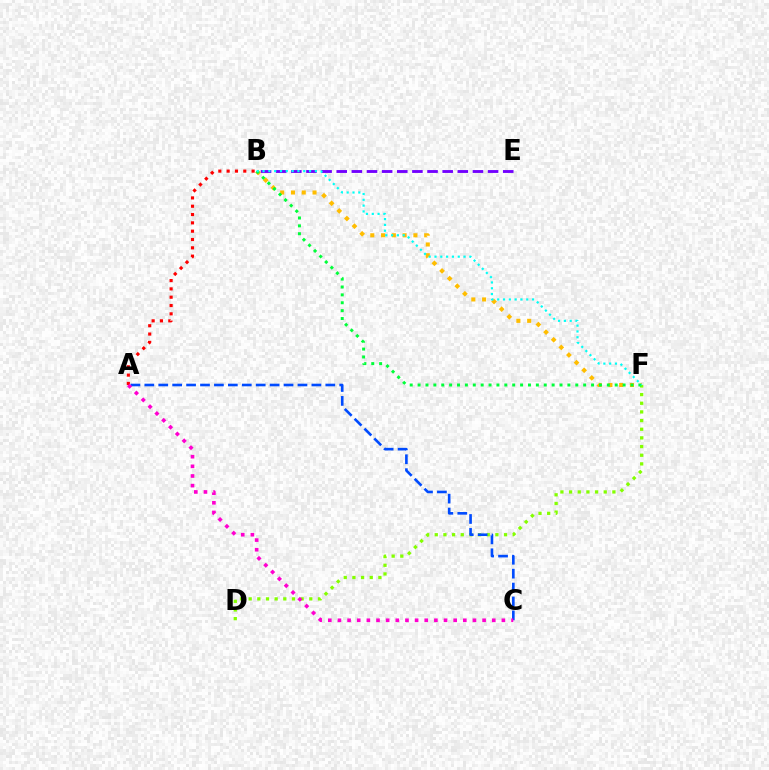{('B', 'E'): [{'color': '#7200ff', 'line_style': 'dashed', 'thickness': 2.06}], ('B', 'F'): [{'color': '#ffbd00', 'line_style': 'dotted', 'thickness': 2.93}, {'color': '#00ff39', 'line_style': 'dotted', 'thickness': 2.14}, {'color': '#00fff6', 'line_style': 'dotted', 'thickness': 1.58}], ('D', 'F'): [{'color': '#84ff00', 'line_style': 'dotted', 'thickness': 2.35}], ('A', 'C'): [{'color': '#004bff', 'line_style': 'dashed', 'thickness': 1.89}, {'color': '#ff00cf', 'line_style': 'dotted', 'thickness': 2.62}], ('A', 'B'): [{'color': '#ff0000', 'line_style': 'dotted', 'thickness': 2.26}]}